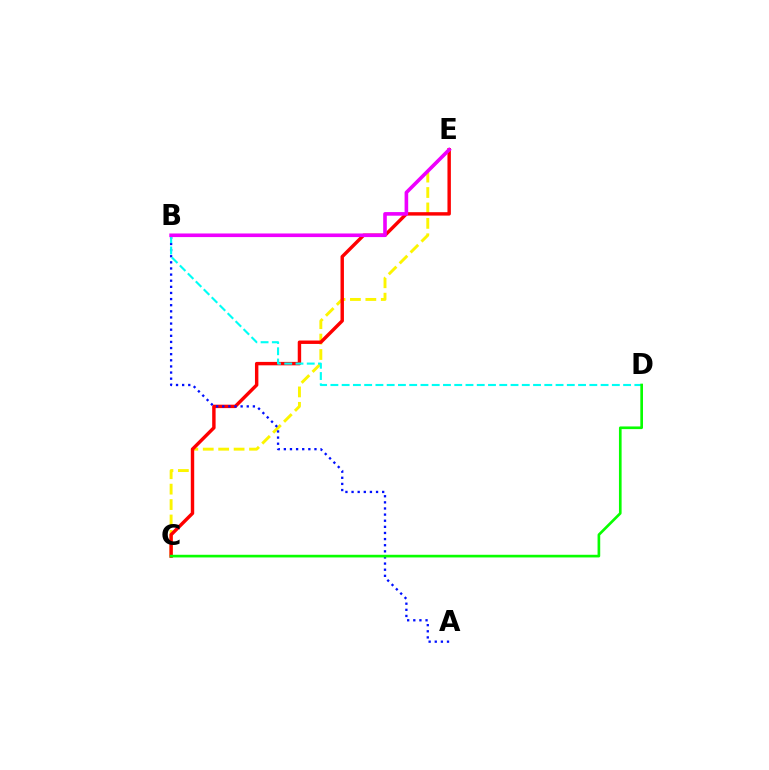{('C', 'E'): [{'color': '#fcf500', 'line_style': 'dashed', 'thickness': 2.1}, {'color': '#ff0000', 'line_style': 'solid', 'thickness': 2.46}], ('A', 'B'): [{'color': '#0010ff', 'line_style': 'dotted', 'thickness': 1.66}], ('B', 'D'): [{'color': '#00fff6', 'line_style': 'dashed', 'thickness': 1.53}], ('B', 'E'): [{'color': '#ee00ff', 'line_style': 'solid', 'thickness': 2.6}], ('C', 'D'): [{'color': '#08ff00', 'line_style': 'solid', 'thickness': 1.91}]}